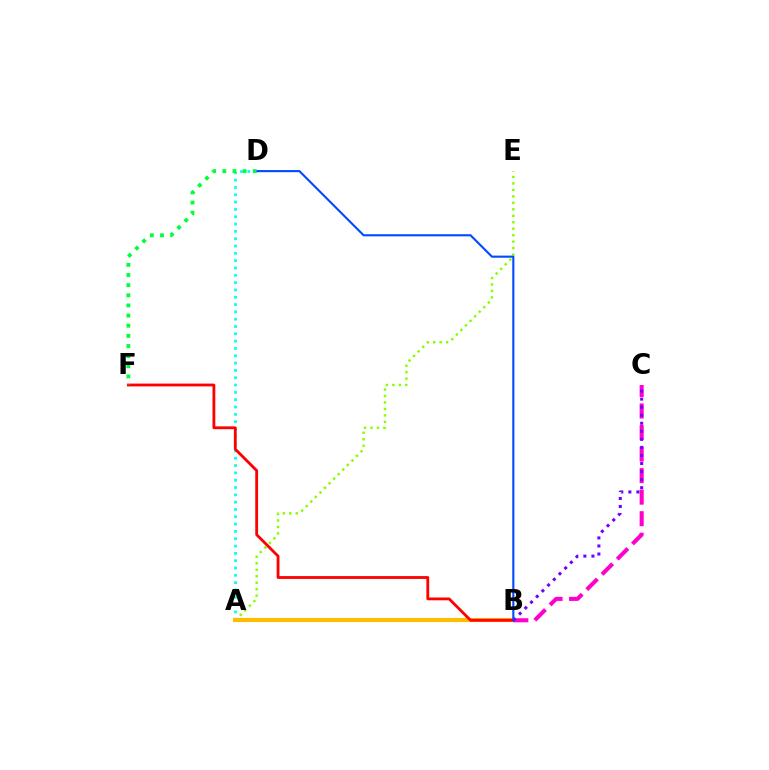{('A', 'D'): [{'color': '#00fff6', 'line_style': 'dotted', 'thickness': 1.99}], ('A', 'E'): [{'color': '#84ff00', 'line_style': 'dotted', 'thickness': 1.76}], ('A', 'B'): [{'color': '#ffbd00', 'line_style': 'solid', 'thickness': 2.99}], ('B', 'C'): [{'color': '#ff00cf', 'line_style': 'dashed', 'thickness': 2.93}, {'color': '#7200ff', 'line_style': 'dotted', 'thickness': 2.19}], ('B', 'F'): [{'color': '#ff0000', 'line_style': 'solid', 'thickness': 2.03}], ('B', 'D'): [{'color': '#004bff', 'line_style': 'solid', 'thickness': 1.53}], ('D', 'F'): [{'color': '#00ff39', 'line_style': 'dotted', 'thickness': 2.76}]}